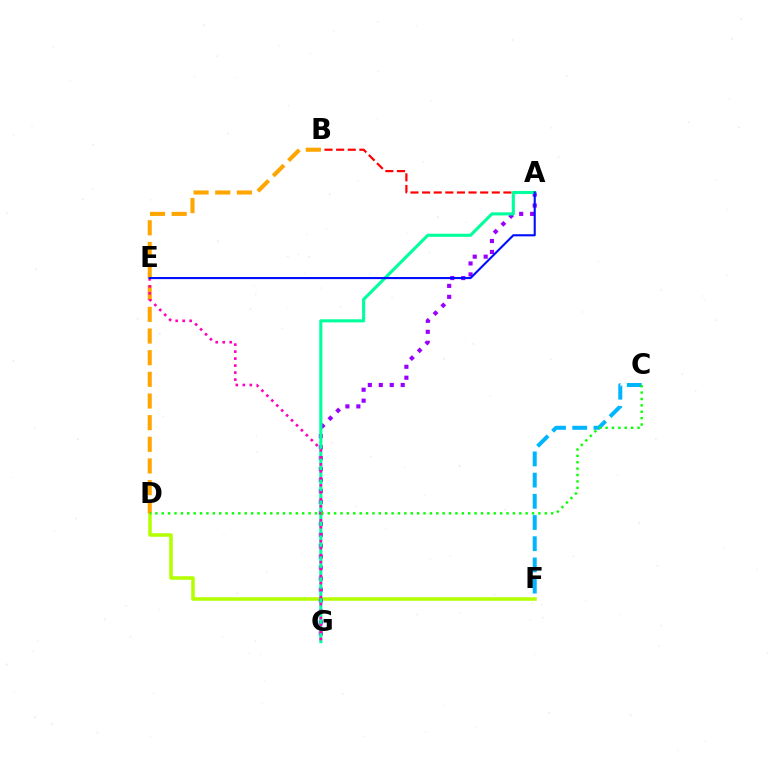{('D', 'F'): [{'color': '#b3ff00', 'line_style': 'solid', 'thickness': 2.54}], ('B', 'D'): [{'color': '#ffa500', 'line_style': 'dashed', 'thickness': 2.94}], ('C', 'F'): [{'color': '#00b5ff', 'line_style': 'dashed', 'thickness': 2.88}], ('A', 'G'): [{'color': '#9b00ff', 'line_style': 'dotted', 'thickness': 2.98}, {'color': '#00ff9d', 'line_style': 'solid', 'thickness': 2.23}], ('A', 'B'): [{'color': '#ff0000', 'line_style': 'dashed', 'thickness': 1.58}], ('E', 'G'): [{'color': '#ff00bd', 'line_style': 'dotted', 'thickness': 1.9}], ('C', 'D'): [{'color': '#08ff00', 'line_style': 'dotted', 'thickness': 1.73}], ('A', 'E'): [{'color': '#0010ff', 'line_style': 'solid', 'thickness': 1.52}]}